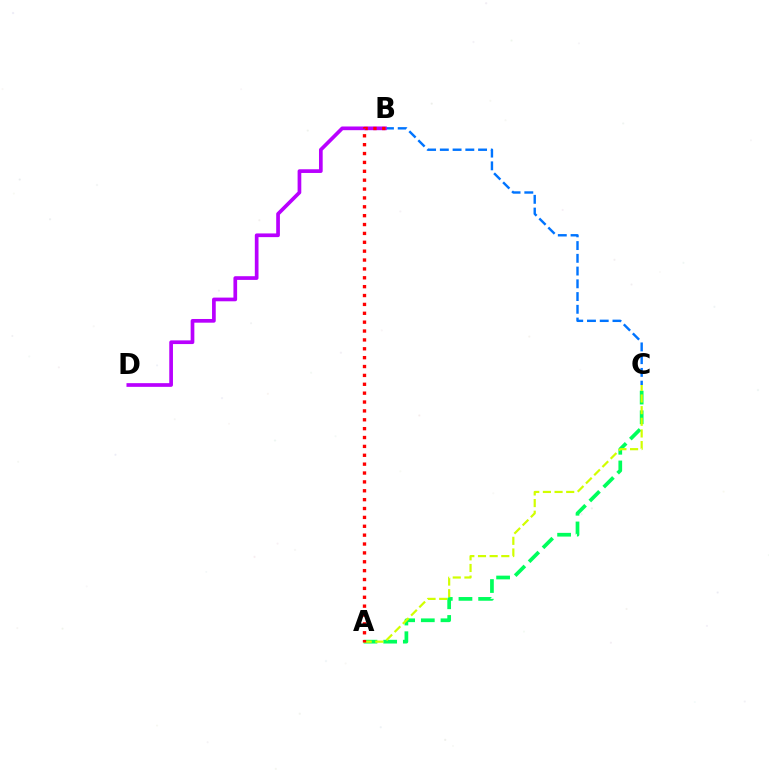{('A', 'C'): [{'color': '#00ff5c', 'line_style': 'dashed', 'thickness': 2.67}, {'color': '#d1ff00', 'line_style': 'dashed', 'thickness': 1.58}], ('B', 'C'): [{'color': '#0074ff', 'line_style': 'dashed', 'thickness': 1.73}], ('B', 'D'): [{'color': '#b900ff', 'line_style': 'solid', 'thickness': 2.66}], ('A', 'B'): [{'color': '#ff0000', 'line_style': 'dotted', 'thickness': 2.41}]}